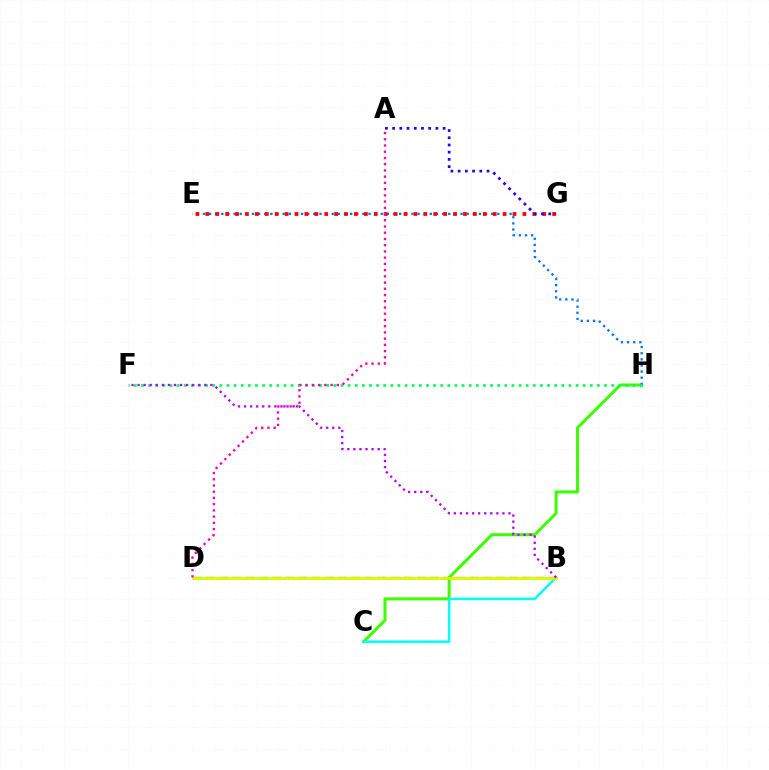{('C', 'H'): [{'color': '#3dff00', 'line_style': 'solid', 'thickness': 2.19}], ('B', 'C'): [{'color': '#00fff6', 'line_style': 'solid', 'thickness': 1.8}], ('E', 'H'): [{'color': '#0074ff', 'line_style': 'dotted', 'thickness': 1.67}], ('E', 'G'): [{'color': '#ff0000', 'line_style': 'dotted', 'thickness': 2.69}], ('F', 'H'): [{'color': '#00ff5c', 'line_style': 'dotted', 'thickness': 1.94}], ('B', 'D'): [{'color': '#ff9400', 'line_style': 'dashed', 'thickness': 1.79}, {'color': '#d1ff00', 'line_style': 'solid', 'thickness': 2.04}], ('A', 'G'): [{'color': '#2500ff', 'line_style': 'dotted', 'thickness': 1.96}], ('B', 'F'): [{'color': '#b900ff', 'line_style': 'dotted', 'thickness': 1.65}], ('A', 'D'): [{'color': '#ff00ac', 'line_style': 'dotted', 'thickness': 1.69}]}